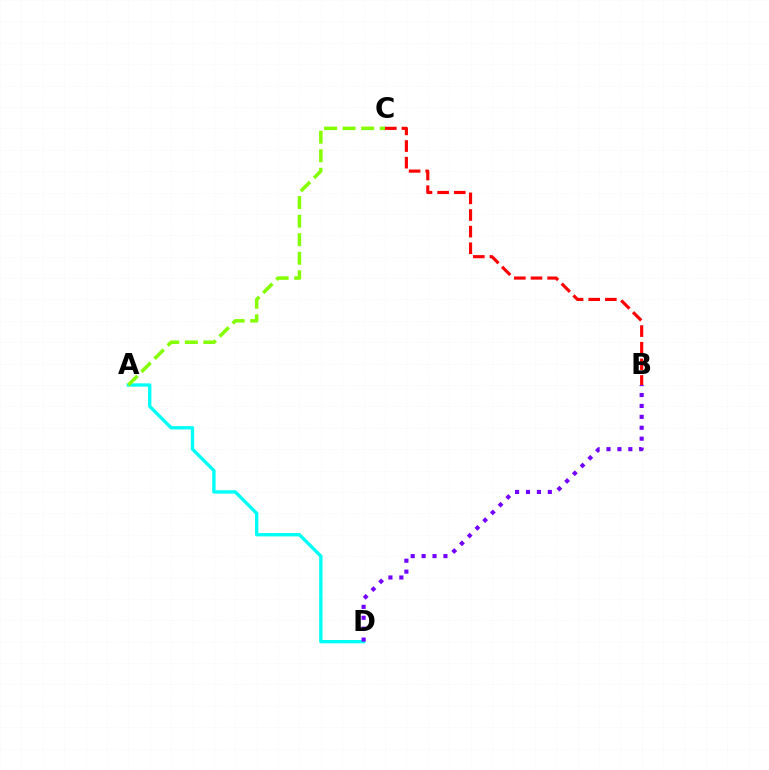{('A', 'D'): [{'color': '#00fff6', 'line_style': 'solid', 'thickness': 2.4}], ('A', 'C'): [{'color': '#84ff00', 'line_style': 'dashed', 'thickness': 2.52}], ('B', 'C'): [{'color': '#ff0000', 'line_style': 'dashed', 'thickness': 2.26}], ('B', 'D'): [{'color': '#7200ff', 'line_style': 'dotted', 'thickness': 2.97}]}